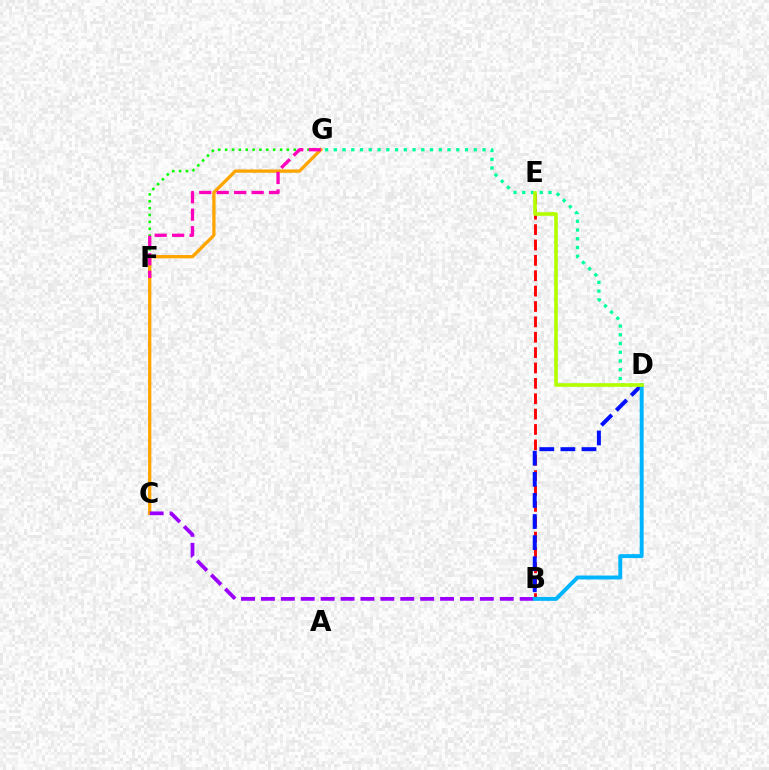{('B', 'E'): [{'color': '#ff0000', 'line_style': 'dashed', 'thickness': 2.09}], ('B', 'D'): [{'color': '#0010ff', 'line_style': 'dashed', 'thickness': 2.87}, {'color': '#00b5ff', 'line_style': 'solid', 'thickness': 2.83}], ('F', 'G'): [{'color': '#08ff00', 'line_style': 'dotted', 'thickness': 1.86}, {'color': '#ff00bd', 'line_style': 'dashed', 'thickness': 2.37}], ('C', 'G'): [{'color': '#ffa500', 'line_style': 'solid', 'thickness': 2.37}], ('B', 'C'): [{'color': '#9b00ff', 'line_style': 'dashed', 'thickness': 2.7}], ('D', 'G'): [{'color': '#00ff9d', 'line_style': 'dotted', 'thickness': 2.38}], ('D', 'E'): [{'color': '#b3ff00', 'line_style': 'solid', 'thickness': 2.61}]}